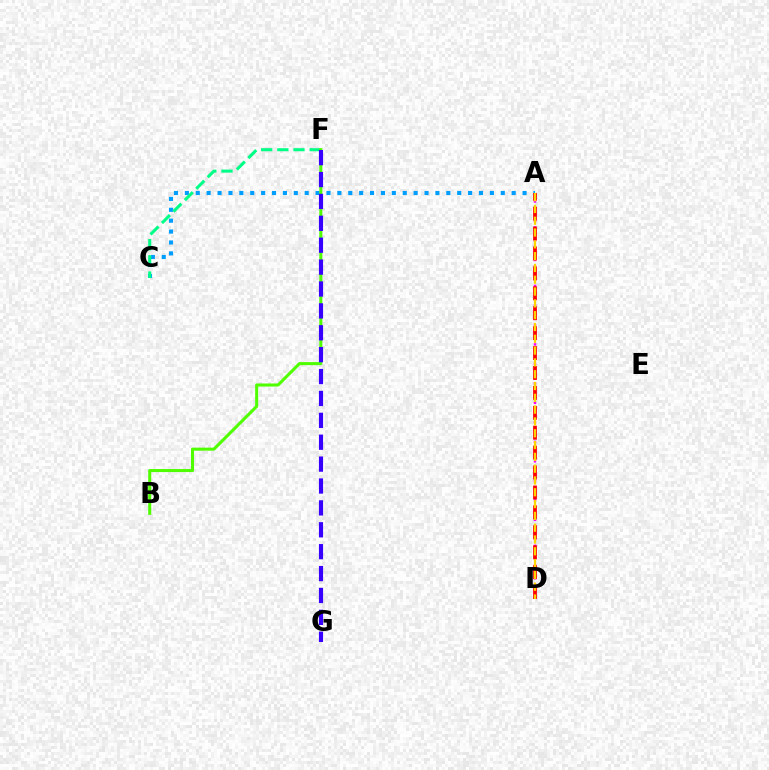{('A', 'C'): [{'color': '#009eff', 'line_style': 'dotted', 'thickness': 2.96}], ('A', 'D'): [{'color': '#ff00ed', 'line_style': 'dotted', 'thickness': 1.76}, {'color': '#ff0000', 'line_style': 'dashed', 'thickness': 2.71}, {'color': '#ffd500', 'line_style': 'dashed', 'thickness': 1.6}], ('C', 'F'): [{'color': '#00ff86', 'line_style': 'dashed', 'thickness': 2.2}], ('B', 'F'): [{'color': '#4fff00', 'line_style': 'solid', 'thickness': 2.19}], ('F', 'G'): [{'color': '#3700ff', 'line_style': 'dashed', 'thickness': 2.97}]}